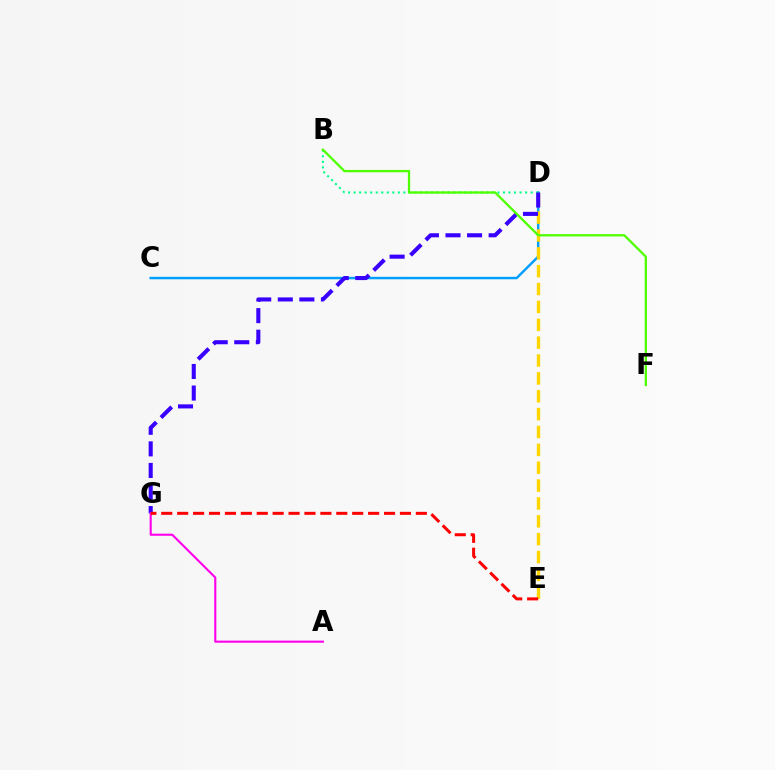{('C', 'D'): [{'color': '#009eff', 'line_style': 'solid', 'thickness': 1.77}], ('D', 'E'): [{'color': '#ffd500', 'line_style': 'dashed', 'thickness': 2.43}], ('B', 'D'): [{'color': '#00ff86', 'line_style': 'dotted', 'thickness': 1.5}], ('D', 'G'): [{'color': '#3700ff', 'line_style': 'dashed', 'thickness': 2.93}], ('A', 'G'): [{'color': '#ff00ed', 'line_style': 'solid', 'thickness': 1.52}], ('B', 'F'): [{'color': '#4fff00', 'line_style': 'solid', 'thickness': 1.66}], ('E', 'G'): [{'color': '#ff0000', 'line_style': 'dashed', 'thickness': 2.16}]}